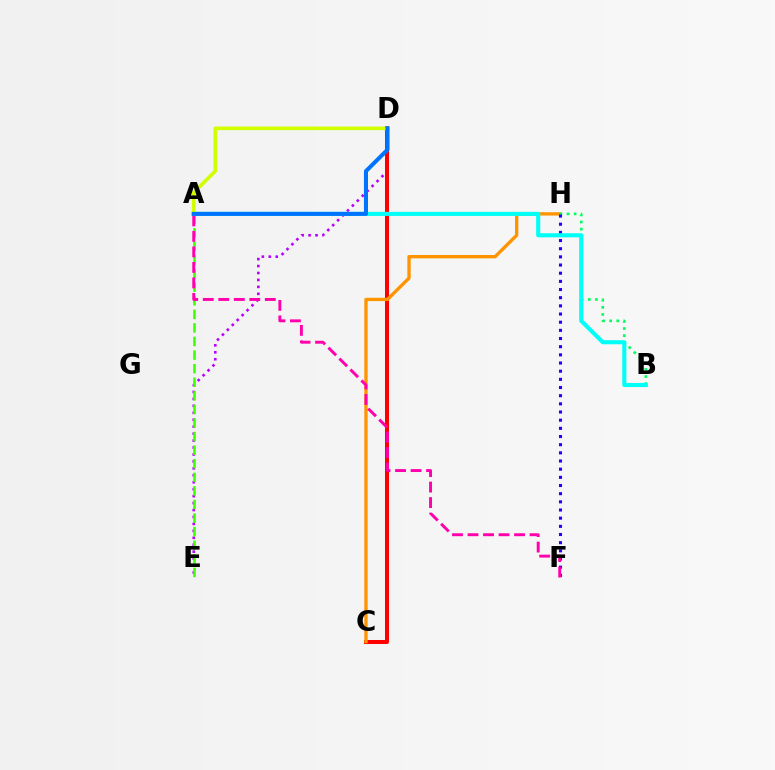{('D', 'E'): [{'color': '#b900ff', 'line_style': 'dotted', 'thickness': 1.89}], ('C', 'D'): [{'color': '#ff0000', 'line_style': 'solid', 'thickness': 2.9}], ('C', 'H'): [{'color': '#ff9400', 'line_style': 'solid', 'thickness': 2.4}], ('A', 'E'): [{'color': '#3dff00', 'line_style': 'dashed', 'thickness': 1.85}], ('B', 'H'): [{'color': '#00ff5c', 'line_style': 'dotted', 'thickness': 1.93}], ('F', 'H'): [{'color': '#2500ff', 'line_style': 'dotted', 'thickness': 2.22}], ('A', 'B'): [{'color': '#00fff6', 'line_style': 'solid', 'thickness': 2.95}], ('A', 'F'): [{'color': '#ff00ac', 'line_style': 'dashed', 'thickness': 2.11}], ('A', 'D'): [{'color': '#d1ff00', 'line_style': 'solid', 'thickness': 2.59}, {'color': '#0074ff', 'line_style': 'solid', 'thickness': 2.91}]}